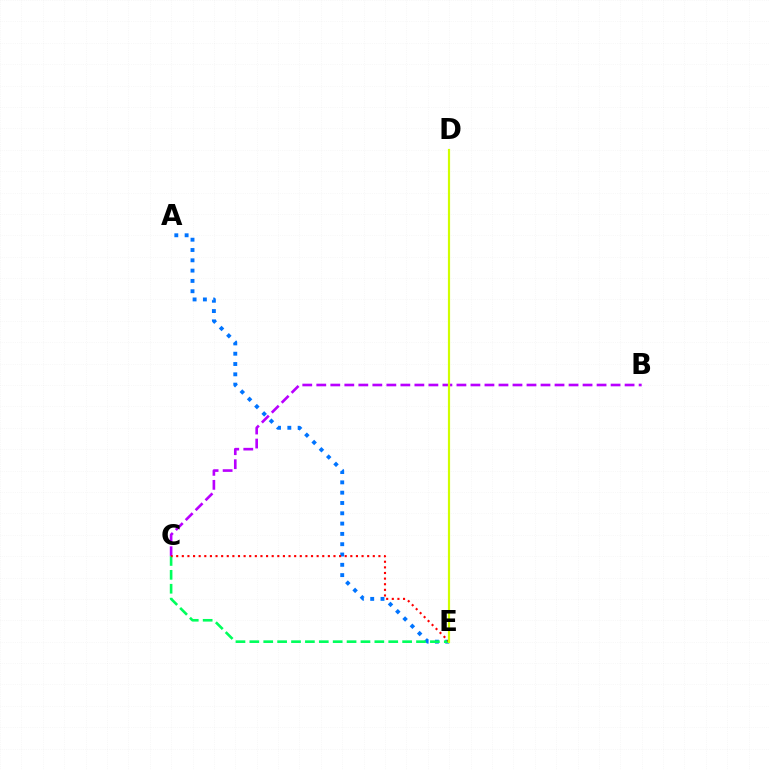{('A', 'E'): [{'color': '#0074ff', 'line_style': 'dotted', 'thickness': 2.8}], ('C', 'E'): [{'color': '#00ff5c', 'line_style': 'dashed', 'thickness': 1.89}, {'color': '#ff0000', 'line_style': 'dotted', 'thickness': 1.53}], ('B', 'C'): [{'color': '#b900ff', 'line_style': 'dashed', 'thickness': 1.9}], ('D', 'E'): [{'color': '#d1ff00', 'line_style': 'solid', 'thickness': 1.57}]}